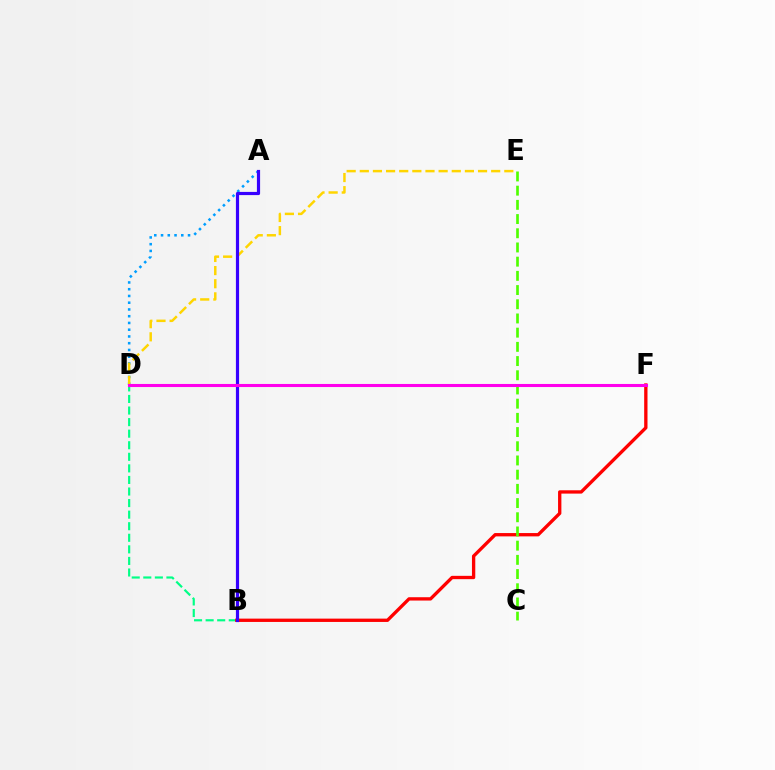{('B', 'D'): [{'color': '#00ff86', 'line_style': 'dashed', 'thickness': 1.57}], ('B', 'F'): [{'color': '#ff0000', 'line_style': 'solid', 'thickness': 2.39}], ('A', 'D'): [{'color': '#009eff', 'line_style': 'dotted', 'thickness': 1.83}], ('D', 'E'): [{'color': '#ffd500', 'line_style': 'dashed', 'thickness': 1.78}], ('C', 'E'): [{'color': '#4fff00', 'line_style': 'dashed', 'thickness': 1.93}], ('A', 'B'): [{'color': '#3700ff', 'line_style': 'solid', 'thickness': 2.3}], ('D', 'F'): [{'color': '#ff00ed', 'line_style': 'solid', 'thickness': 2.22}]}